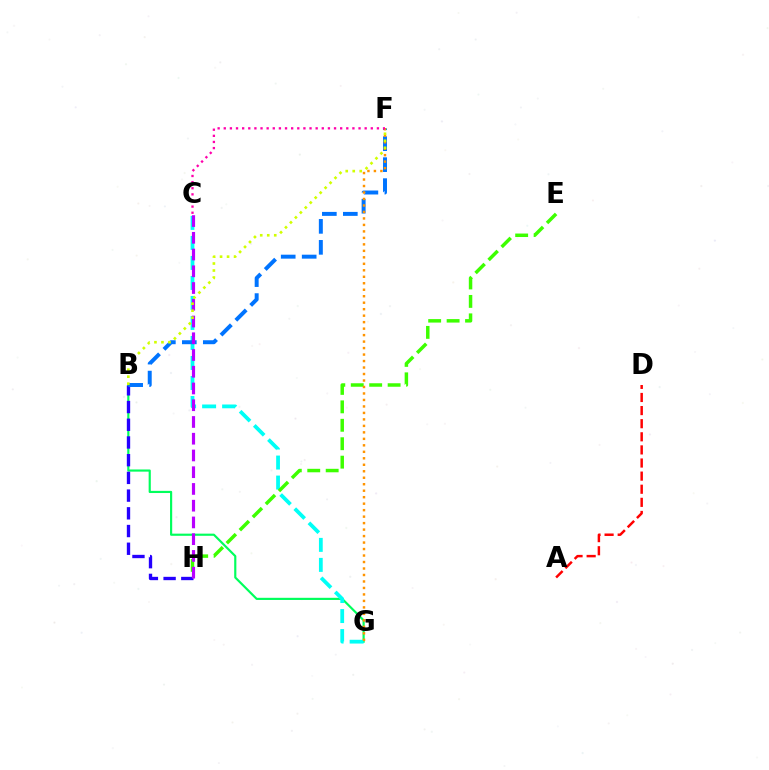{('B', 'G'): [{'color': '#00ff5c', 'line_style': 'solid', 'thickness': 1.56}], ('C', 'G'): [{'color': '#00fff6', 'line_style': 'dashed', 'thickness': 2.72}], ('B', 'H'): [{'color': '#2500ff', 'line_style': 'dashed', 'thickness': 2.41}], ('B', 'F'): [{'color': '#0074ff', 'line_style': 'dashed', 'thickness': 2.85}, {'color': '#d1ff00', 'line_style': 'dotted', 'thickness': 1.9}], ('E', 'H'): [{'color': '#3dff00', 'line_style': 'dashed', 'thickness': 2.5}], ('A', 'D'): [{'color': '#ff0000', 'line_style': 'dashed', 'thickness': 1.78}], ('F', 'G'): [{'color': '#ff9400', 'line_style': 'dotted', 'thickness': 1.76}], ('C', 'H'): [{'color': '#b900ff', 'line_style': 'dashed', 'thickness': 2.27}], ('C', 'F'): [{'color': '#ff00ac', 'line_style': 'dotted', 'thickness': 1.66}]}